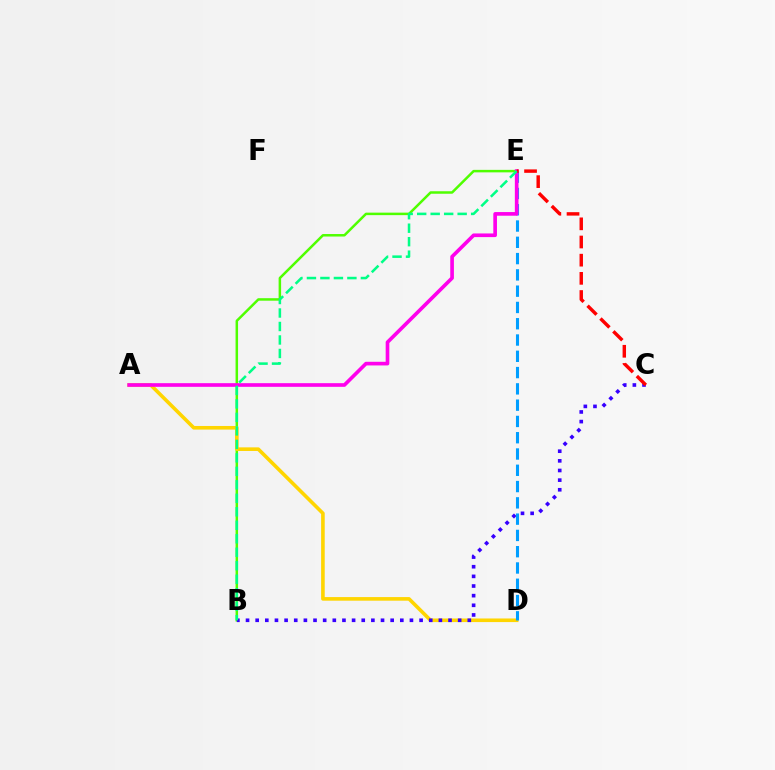{('B', 'E'): [{'color': '#4fff00', 'line_style': 'solid', 'thickness': 1.8}, {'color': '#00ff86', 'line_style': 'dashed', 'thickness': 1.83}], ('A', 'D'): [{'color': '#ffd500', 'line_style': 'solid', 'thickness': 2.6}], ('B', 'C'): [{'color': '#3700ff', 'line_style': 'dotted', 'thickness': 2.62}], ('D', 'E'): [{'color': '#009eff', 'line_style': 'dashed', 'thickness': 2.21}], ('A', 'E'): [{'color': '#ff00ed', 'line_style': 'solid', 'thickness': 2.63}], ('C', 'E'): [{'color': '#ff0000', 'line_style': 'dashed', 'thickness': 2.47}]}